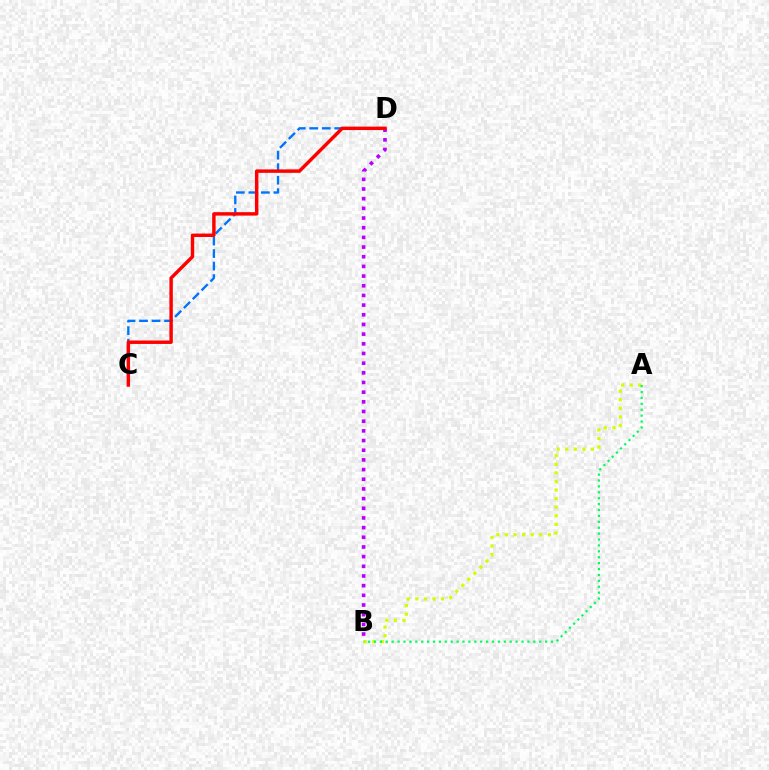{('C', 'D'): [{'color': '#0074ff', 'line_style': 'dashed', 'thickness': 1.7}, {'color': '#ff0000', 'line_style': 'solid', 'thickness': 2.48}], ('A', 'B'): [{'color': '#d1ff00', 'line_style': 'dotted', 'thickness': 2.33}, {'color': '#00ff5c', 'line_style': 'dotted', 'thickness': 1.6}], ('B', 'D'): [{'color': '#b900ff', 'line_style': 'dotted', 'thickness': 2.63}]}